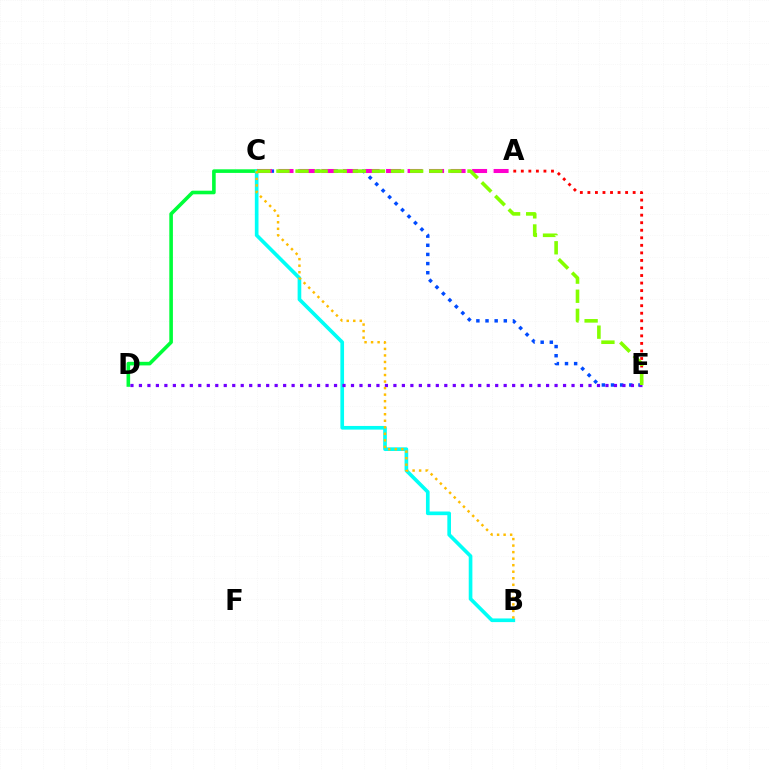{('C', 'E'): [{'color': '#004bff', 'line_style': 'dotted', 'thickness': 2.48}, {'color': '#84ff00', 'line_style': 'dashed', 'thickness': 2.6}], ('C', 'D'): [{'color': '#00ff39', 'line_style': 'solid', 'thickness': 2.59}], ('A', 'E'): [{'color': '#ff0000', 'line_style': 'dotted', 'thickness': 2.05}], ('B', 'C'): [{'color': '#00fff6', 'line_style': 'solid', 'thickness': 2.63}, {'color': '#ffbd00', 'line_style': 'dotted', 'thickness': 1.77}], ('D', 'E'): [{'color': '#7200ff', 'line_style': 'dotted', 'thickness': 2.3}], ('A', 'C'): [{'color': '#ff00cf', 'line_style': 'dashed', 'thickness': 2.92}]}